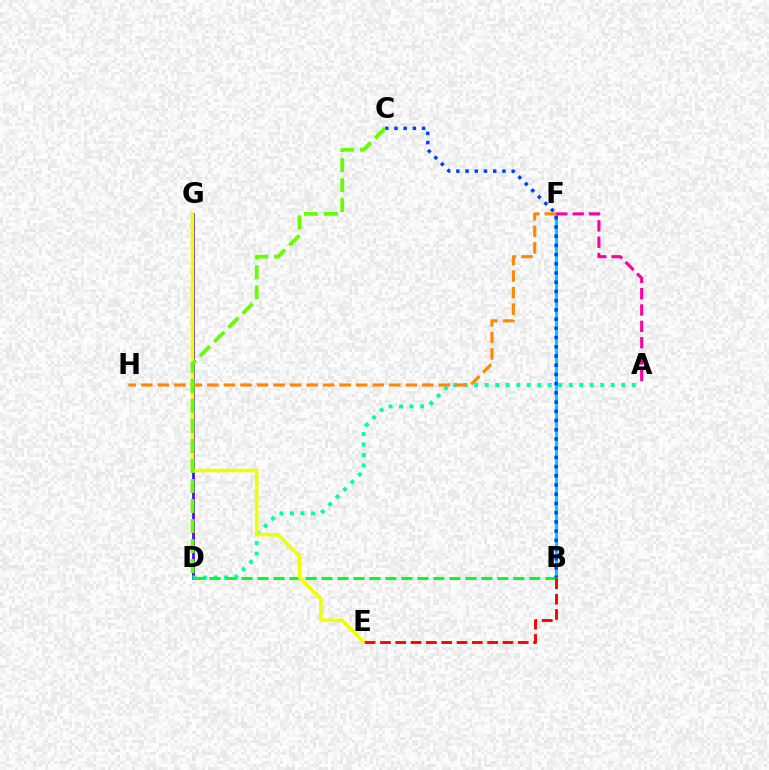{('B', 'F'): [{'color': '#d600ff', 'line_style': 'dashed', 'thickness': 1.87}, {'color': '#00c7ff', 'line_style': 'solid', 'thickness': 2.23}], ('D', 'G'): [{'color': '#4f00ff', 'line_style': 'solid', 'thickness': 1.95}], ('A', 'D'): [{'color': '#00ffaf', 'line_style': 'dotted', 'thickness': 2.85}], ('B', 'D'): [{'color': '#00ff27', 'line_style': 'dashed', 'thickness': 2.17}], ('A', 'F'): [{'color': '#ff00a0', 'line_style': 'dashed', 'thickness': 2.22}], ('B', 'C'): [{'color': '#003fff', 'line_style': 'dotted', 'thickness': 2.5}], ('F', 'H'): [{'color': '#ff8800', 'line_style': 'dashed', 'thickness': 2.25}], ('E', 'G'): [{'color': '#eeff00', 'line_style': 'solid', 'thickness': 2.54}], ('B', 'E'): [{'color': '#ff0000', 'line_style': 'dashed', 'thickness': 2.08}], ('C', 'D'): [{'color': '#66ff00', 'line_style': 'dashed', 'thickness': 2.72}]}